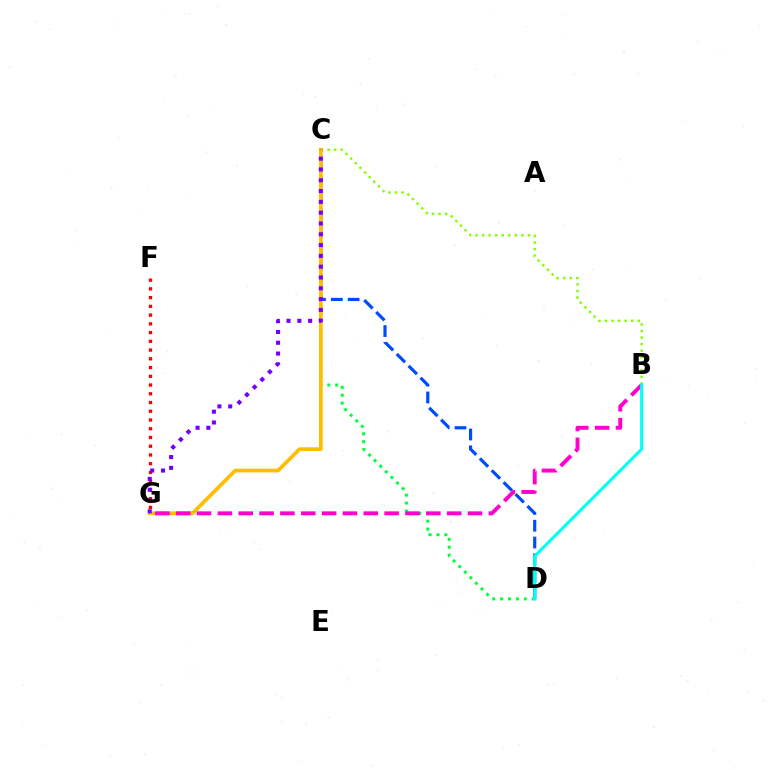{('B', 'C'): [{'color': '#84ff00', 'line_style': 'dotted', 'thickness': 1.78}], ('C', 'D'): [{'color': '#00ff39', 'line_style': 'dotted', 'thickness': 2.15}, {'color': '#004bff', 'line_style': 'dashed', 'thickness': 2.29}], ('F', 'G'): [{'color': '#ff0000', 'line_style': 'dotted', 'thickness': 2.37}], ('C', 'G'): [{'color': '#ffbd00', 'line_style': 'solid', 'thickness': 2.68}, {'color': '#7200ff', 'line_style': 'dotted', 'thickness': 2.94}], ('B', 'G'): [{'color': '#ff00cf', 'line_style': 'dashed', 'thickness': 2.83}], ('B', 'D'): [{'color': '#00fff6', 'line_style': 'solid', 'thickness': 2.24}]}